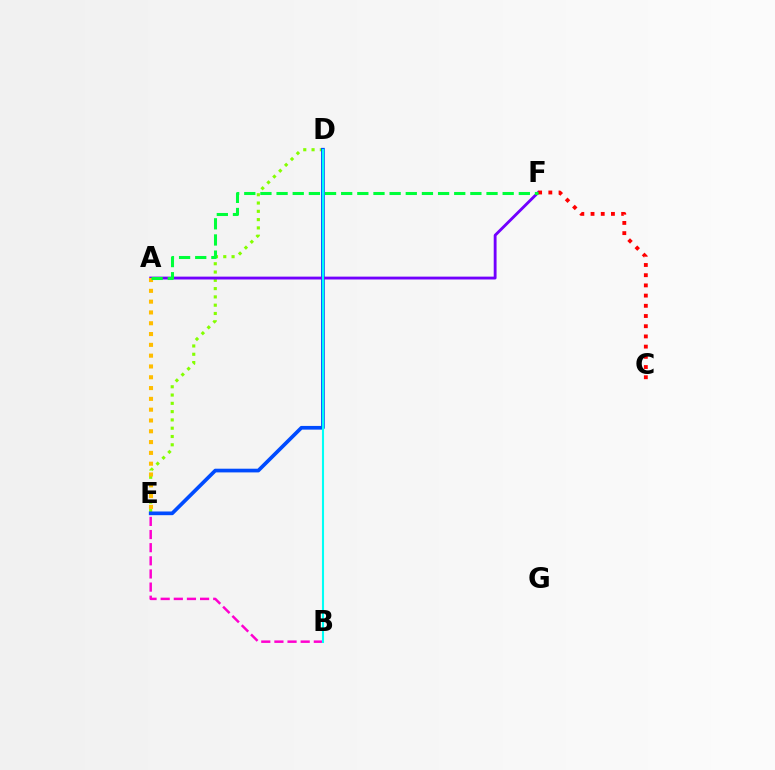{('B', 'E'): [{'color': '#ff00cf', 'line_style': 'dashed', 'thickness': 1.78}], ('D', 'E'): [{'color': '#84ff00', 'line_style': 'dotted', 'thickness': 2.25}, {'color': '#004bff', 'line_style': 'solid', 'thickness': 2.66}], ('A', 'F'): [{'color': '#7200ff', 'line_style': 'solid', 'thickness': 2.05}, {'color': '#00ff39', 'line_style': 'dashed', 'thickness': 2.19}], ('A', 'E'): [{'color': '#ffbd00', 'line_style': 'dotted', 'thickness': 2.94}], ('C', 'F'): [{'color': '#ff0000', 'line_style': 'dotted', 'thickness': 2.77}], ('B', 'D'): [{'color': '#00fff6', 'line_style': 'solid', 'thickness': 1.5}]}